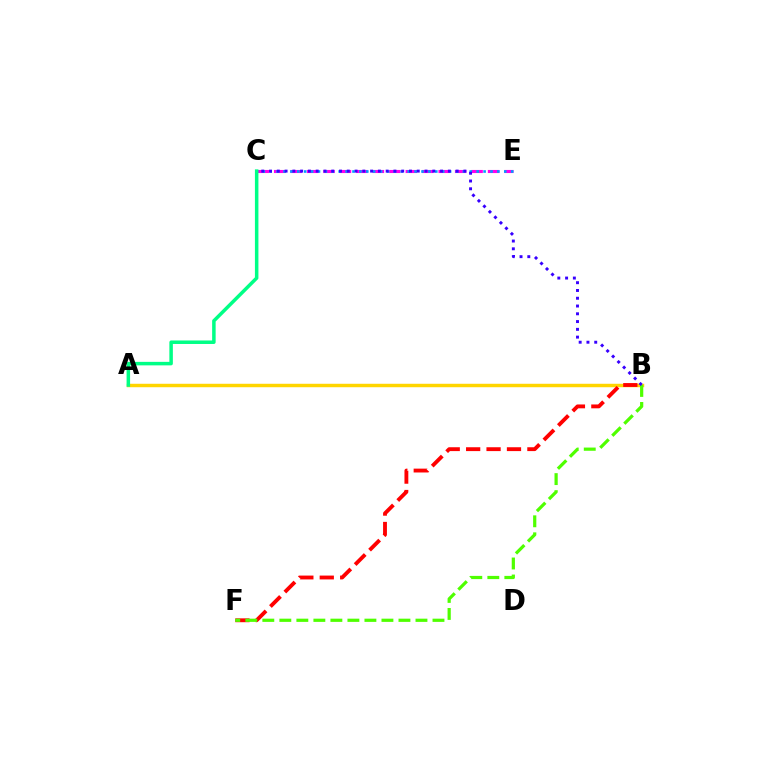{('A', 'B'): [{'color': '#ffd500', 'line_style': 'solid', 'thickness': 2.49}], ('C', 'E'): [{'color': '#ff00ed', 'line_style': 'dashed', 'thickness': 2.23}, {'color': '#009eff', 'line_style': 'dotted', 'thickness': 1.87}], ('B', 'F'): [{'color': '#ff0000', 'line_style': 'dashed', 'thickness': 2.77}, {'color': '#4fff00', 'line_style': 'dashed', 'thickness': 2.31}], ('A', 'C'): [{'color': '#00ff86', 'line_style': 'solid', 'thickness': 2.52}], ('B', 'C'): [{'color': '#3700ff', 'line_style': 'dotted', 'thickness': 2.11}]}